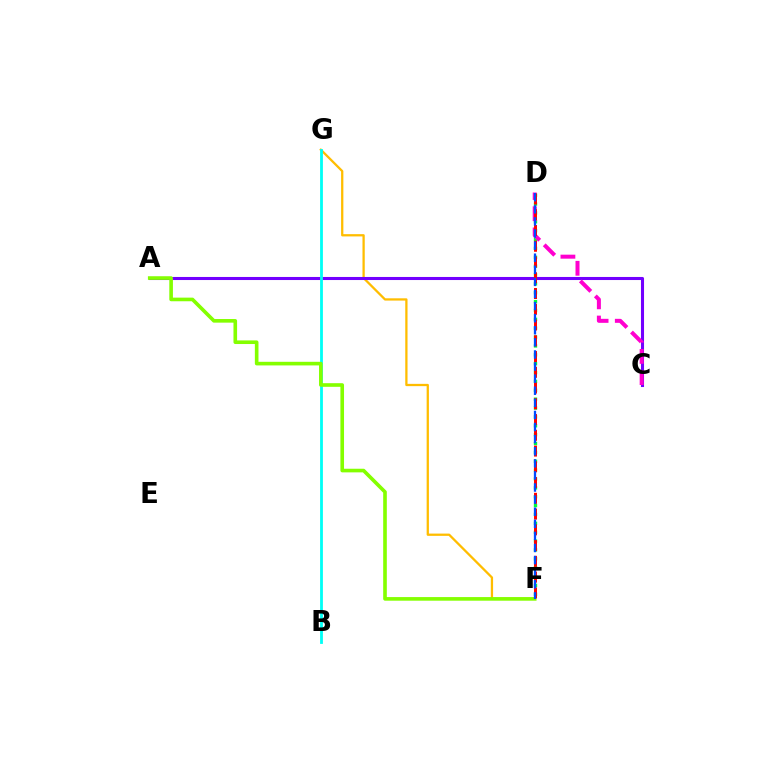{('F', 'G'): [{'color': '#ffbd00', 'line_style': 'solid', 'thickness': 1.64}], ('A', 'C'): [{'color': '#7200ff', 'line_style': 'solid', 'thickness': 2.21}], ('D', 'F'): [{'color': '#00ff39', 'line_style': 'dotted', 'thickness': 2.41}, {'color': '#ff0000', 'line_style': 'dashed', 'thickness': 2.14}, {'color': '#004bff', 'line_style': 'dashed', 'thickness': 1.64}], ('C', 'D'): [{'color': '#ff00cf', 'line_style': 'dashed', 'thickness': 2.88}], ('B', 'G'): [{'color': '#00fff6', 'line_style': 'solid', 'thickness': 2.02}], ('A', 'F'): [{'color': '#84ff00', 'line_style': 'solid', 'thickness': 2.61}]}